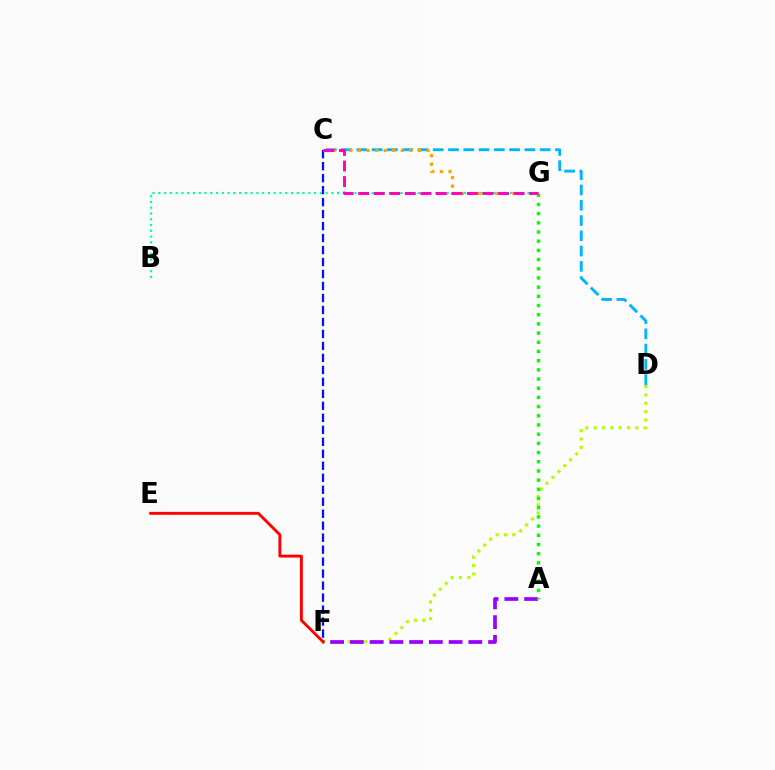{('C', 'D'): [{'color': '#00b5ff', 'line_style': 'dashed', 'thickness': 2.08}], ('D', 'F'): [{'color': '#b3ff00', 'line_style': 'dotted', 'thickness': 2.27}], ('B', 'G'): [{'color': '#00ff9d', 'line_style': 'dotted', 'thickness': 1.57}], ('C', 'F'): [{'color': '#0010ff', 'line_style': 'dashed', 'thickness': 1.63}], ('A', 'F'): [{'color': '#9b00ff', 'line_style': 'dashed', 'thickness': 2.68}], ('A', 'G'): [{'color': '#08ff00', 'line_style': 'dotted', 'thickness': 2.5}], ('C', 'G'): [{'color': '#ffa500', 'line_style': 'dotted', 'thickness': 2.33}, {'color': '#ff00bd', 'line_style': 'dashed', 'thickness': 2.11}], ('E', 'F'): [{'color': '#ff0000', 'line_style': 'solid', 'thickness': 2.07}]}